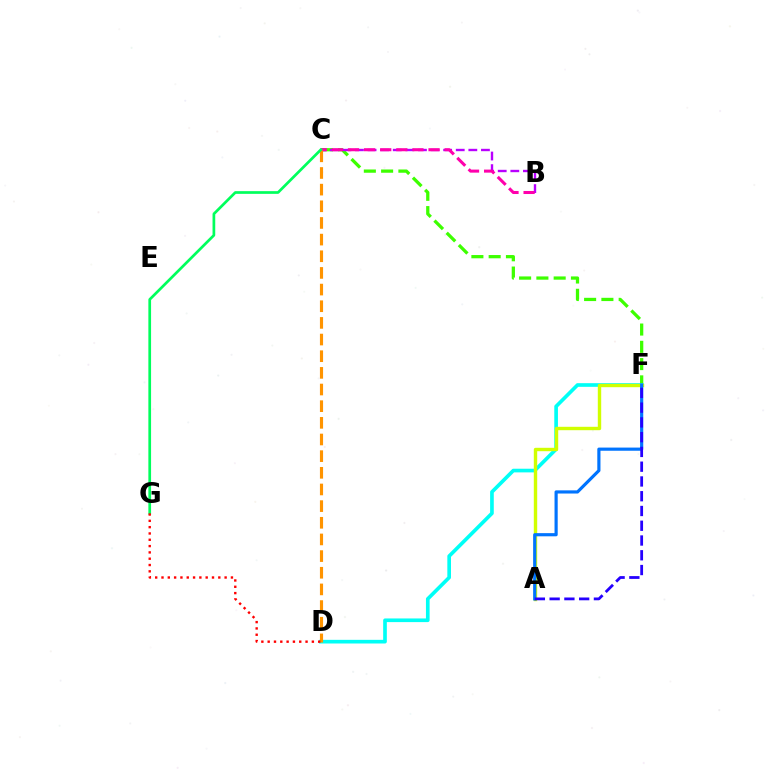{('C', 'F'): [{'color': '#3dff00', 'line_style': 'dashed', 'thickness': 2.35}], ('D', 'F'): [{'color': '#00fff6', 'line_style': 'solid', 'thickness': 2.63}], ('B', 'C'): [{'color': '#b900ff', 'line_style': 'dashed', 'thickness': 1.71}, {'color': '#ff00ac', 'line_style': 'dashed', 'thickness': 2.19}], ('A', 'F'): [{'color': '#d1ff00', 'line_style': 'solid', 'thickness': 2.45}, {'color': '#0074ff', 'line_style': 'solid', 'thickness': 2.28}, {'color': '#2500ff', 'line_style': 'dashed', 'thickness': 2.01}], ('C', 'D'): [{'color': '#ff9400', 'line_style': 'dashed', 'thickness': 2.26}], ('C', 'G'): [{'color': '#00ff5c', 'line_style': 'solid', 'thickness': 1.95}], ('D', 'G'): [{'color': '#ff0000', 'line_style': 'dotted', 'thickness': 1.72}]}